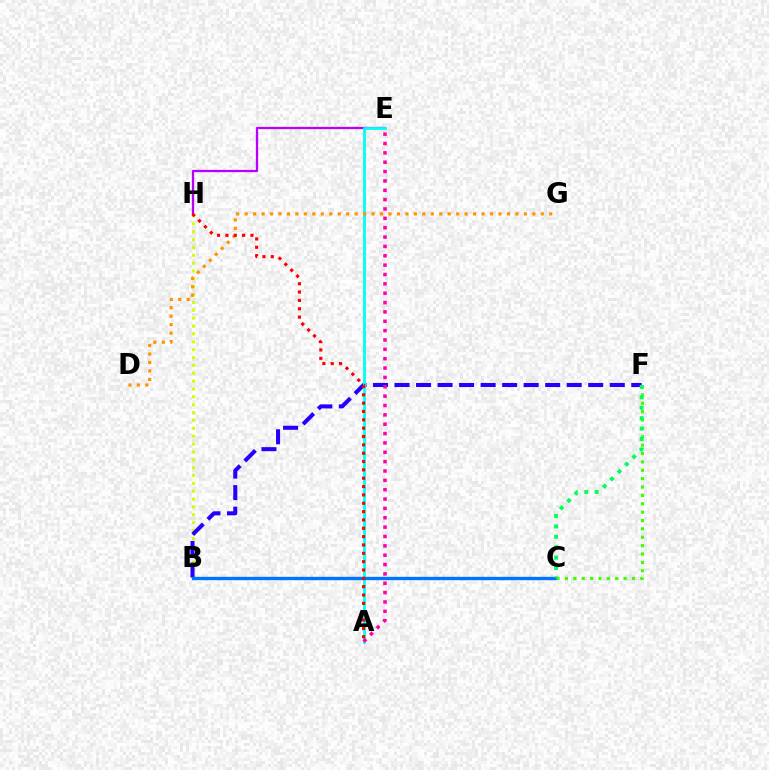{('B', 'H'): [{'color': '#d1ff00', 'line_style': 'dotted', 'thickness': 2.14}], ('B', 'F'): [{'color': '#2500ff', 'line_style': 'dashed', 'thickness': 2.92}], ('E', 'H'): [{'color': '#b900ff', 'line_style': 'solid', 'thickness': 1.63}], ('A', 'E'): [{'color': '#00fff6', 'line_style': 'solid', 'thickness': 2.02}, {'color': '#ff00ac', 'line_style': 'dotted', 'thickness': 2.54}], ('B', 'C'): [{'color': '#0074ff', 'line_style': 'solid', 'thickness': 2.41}], ('C', 'F'): [{'color': '#3dff00', 'line_style': 'dotted', 'thickness': 2.28}, {'color': '#00ff5c', 'line_style': 'dotted', 'thickness': 2.83}], ('D', 'G'): [{'color': '#ff9400', 'line_style': 'dotted', 'thickness': 2.3}], ('A', 'H'): [{'color': '#ff0000', 'line_style': 'dotted', 'thickness': 2.27}]}